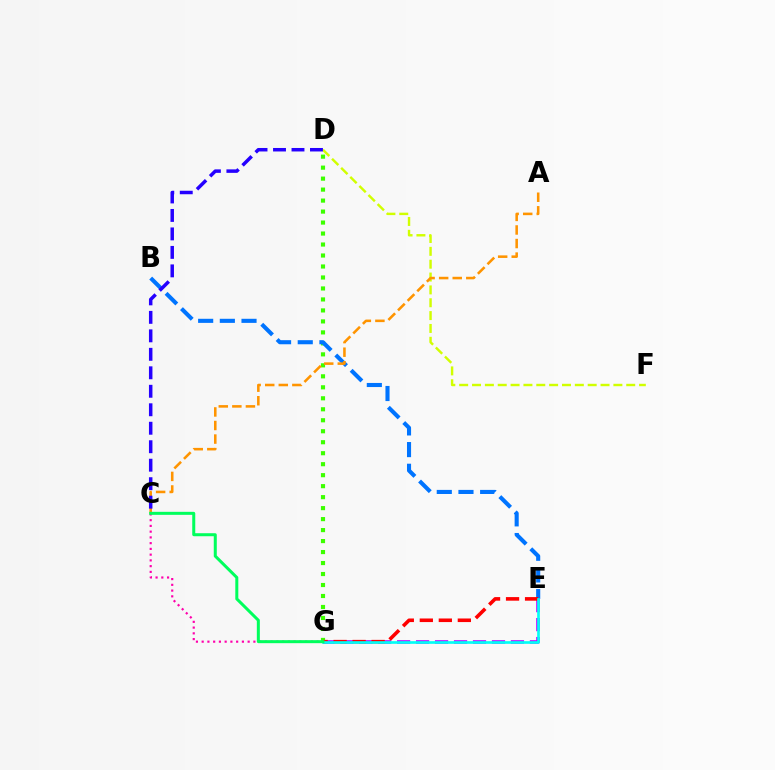{('D', 'G'): [{'color': '#3dff00', 'line_style': 'dotted', 'thickness': 2.98}], ('D', 'F'): [{'color': '#d1ff00', 'line_style': 'dashed', 'thickness': 1.75}], ('E', 'G'): [{'color': '#b900ff', 'line_style': 'dashed', 'thickness': 2.58}, {'color': '#ff0000', 'line_style': 'dashed', 'thickness': 2.58}, {'color': '#00fff6', 'line_style': 'solid', 'thickness': 1.91}], ('C', 'G'): [{'color': '#ff00ac', 'line_style': 'dotted', 'thickness': 1.56}, {'color': '#00ff5c', 'line_style': 'solid', 'thickness': 2.17}], ('B', 'E'): [{'color': '#0074ff', 'line_style': 'dashed', 'thickness': 2.95}], ('A', 'C'): [{'color': '#ff9400', 'line_style': 'dashed', 'thickness': 1.84}], ('C', 'D'): [{'color': '#2500ff', 'line_style': 'dashed', 'thickness': 2.51}]}